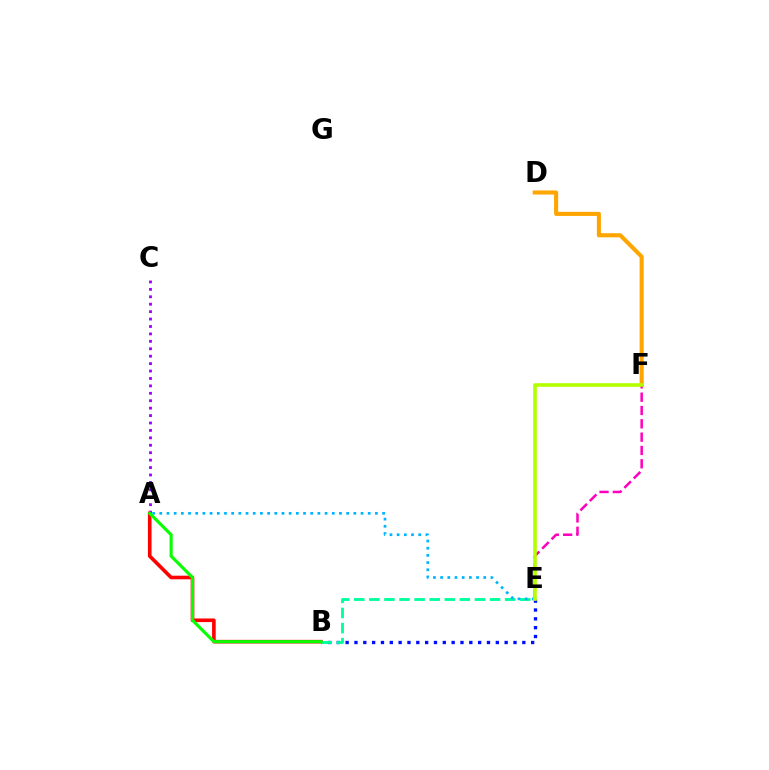{('B', 'E'): [{'color': '#0010ff', 'line_style': 'dotted', 'thickness': 2.4}, {'color': '#00ff9d', 'line_style': 'dashed', 'thickness': 2.05}], ('A', 'B'): [{'color': '#ff0000', 'line_style': 'solid', 'thickness': 2.61}, {'color': '#08ff00', 'line_style': 'solid', 'thickness': 2.24}], ('D', 'F'): [{'color': '#ffa500', 'line_style': 'solid', 'thickness': 2.95}], ('A', 'E'): [{'color': '#00b5ff', 'line_style': 'dotted', 'thickness': 1.95}], ('A', 'C'): [{'color': '#9b00ff', 'line_style': 'dotted', 'thickness': 2.02}], ('E', 'F'): [{'color': '#ff00bd', 'line_style': 'dashed', 'thickness': 1.81}, {'color': '#b3ff00', 'line_style': 'solid', 'thickness': 2.6}]}